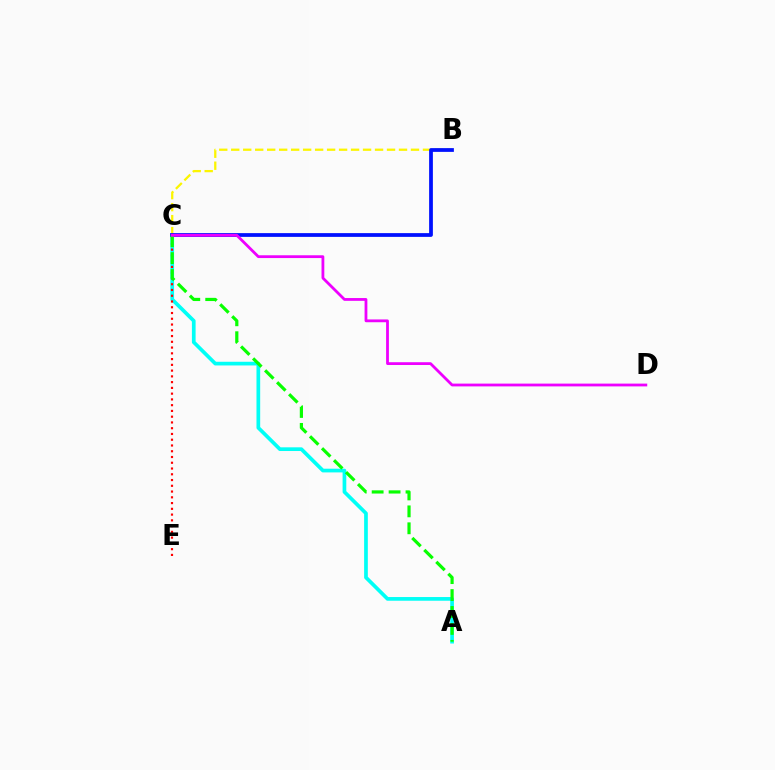{('A', 'C'): [{'color': '#00fff6', 'line_style': 'solid', 'thickness': 2.66}, {'color': '#08ff00', 'line_style': 'dashed', 'thickness': 2.3}], ('B', 'C'): [{'color': '#fcf500', 'line_style': 'dashed', 'thickness': 1.63}, {'color': '#0010ff', 'line_style': 'solid', 'thickness': 2.71}], ('C', 'E'): [{'color': '#ff0000', 'line_style': 'dotted', 'thickness': 1.56}], ('C', 'D'): [{'color': '#ee00ff', 'line_style': 'solid', 'thickness': 2.01}]}